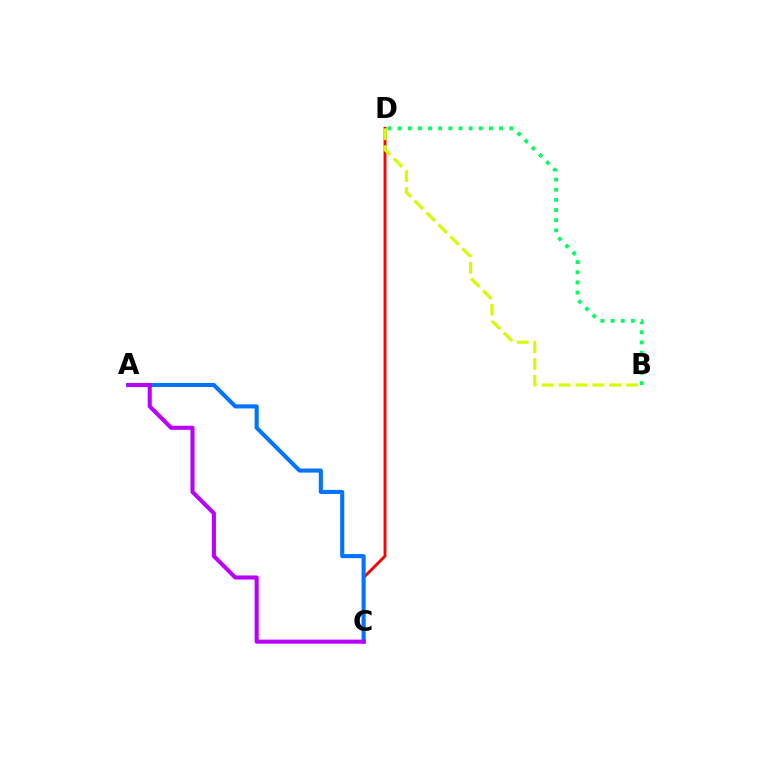{('C', 'D'): [{'color': '#ff0000', 'line_style': 'solid', 'thickness': 2.07}], ('B', 'D'): [{'color': '#d1ff00', 'line_style': 'dashed', 'thickness': 2.3}, {'color': '#00ff5c', 'line_style': 'dotted', 'thickness': 2.76}], ('A', 'C'): [{'color': '#0074ff', 'line_style': 'solid', 'thickness': 2.94}, {'color': '#b900ff', 'line_style': 'solid', 'thickness': 2.94}]}